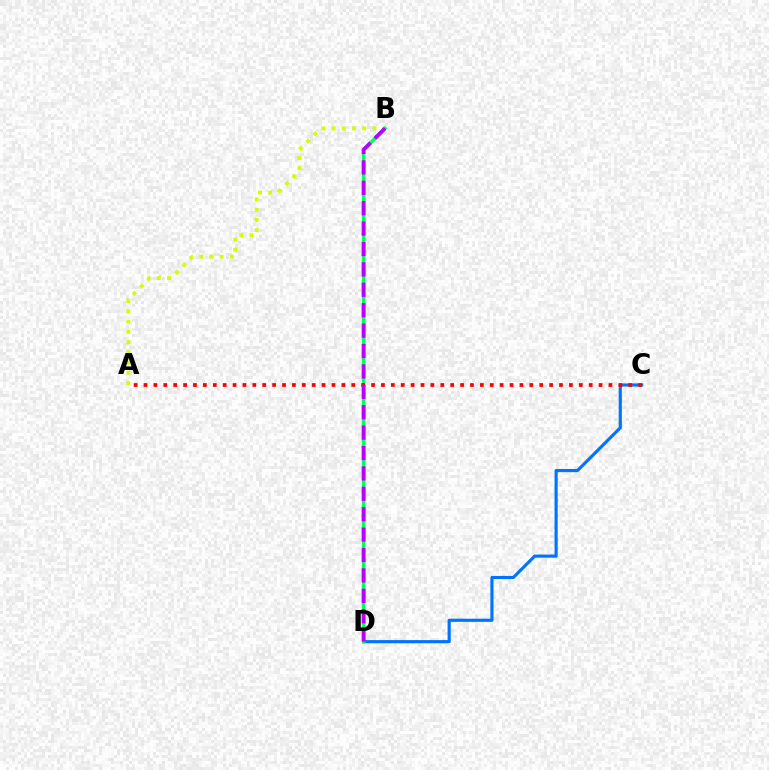{('A', 'B'): [{'color': '#d1ff00', 'line_style': 'dotted', 'thickness': 2.78}], ('C', 'D'): [{'color': '#0074ff', 'line_style': 'solid', 'thickness': 2.26}], ('B', 'D'): [{'color': '#00ff5c', 'line_style': 'solid', 'thickness': 2.47}, {'color': '#b900ff', 'line_style': 'dashed', 'thickness': 2.77}], ('A', 'C'): [{'color': '#ff0000', 'line_style': 'dotted', 'thickness': 2.69}]}